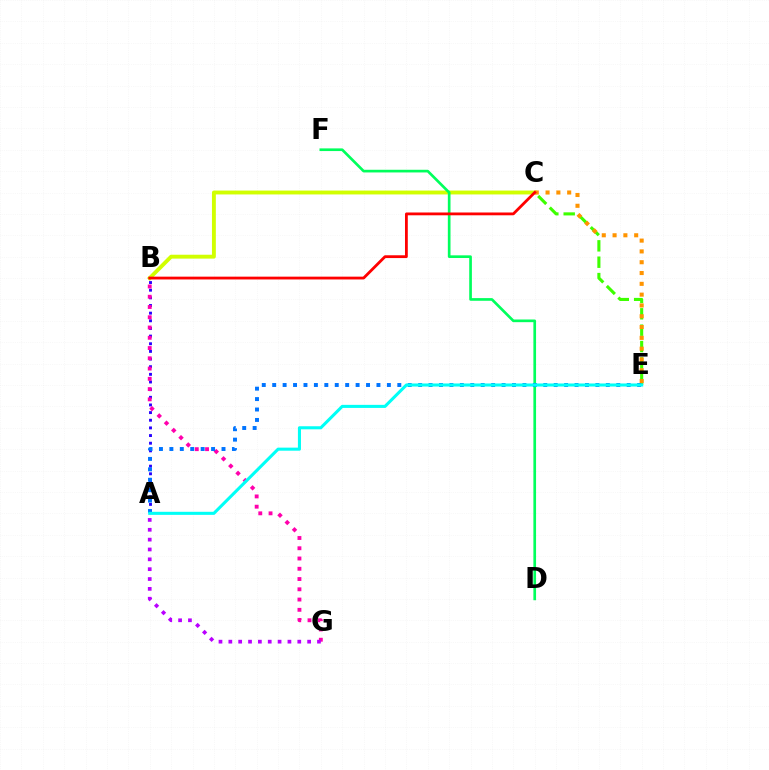{('A', 'B'): [{'color': '#2500ff', 'line_style': 'dotted', 'thickness': 2.08}], ('B', 'G'): [{'color': '#ff00ac', 'line_style': 'dotted', 'thickness': 2.79}], ('B', 'C'): [{'color': '#d1ff00', 'line_style': 'solid', 'thickness': 2.8}, {'color': '#ff0000', 'line_style': 'solid', 'thickness': 2.02}], ('A', 'G'): [{'color': '#b900ff', 'line_style': 'dotted', 'thickness': 2.68}], ('C', 'E'): [{'color': '#3dff00', 'line_style': 'dashed', 'thickness': 2.22}, {'color': '#ff9400', 'line_style': 'dotted', 'thickness': 2.94}], ('D', 'F'): [{'color': '#00ff5c', 'line_style': 'solid', 'thickness': 1.92}], ('A', 'E'): [{'color': '#0074ff', 'line_style': 'dotted', 'thickness': 2.83}, {'color': '#00fff6', 'line_style': 'solid', 'thickness': 2.21}]}